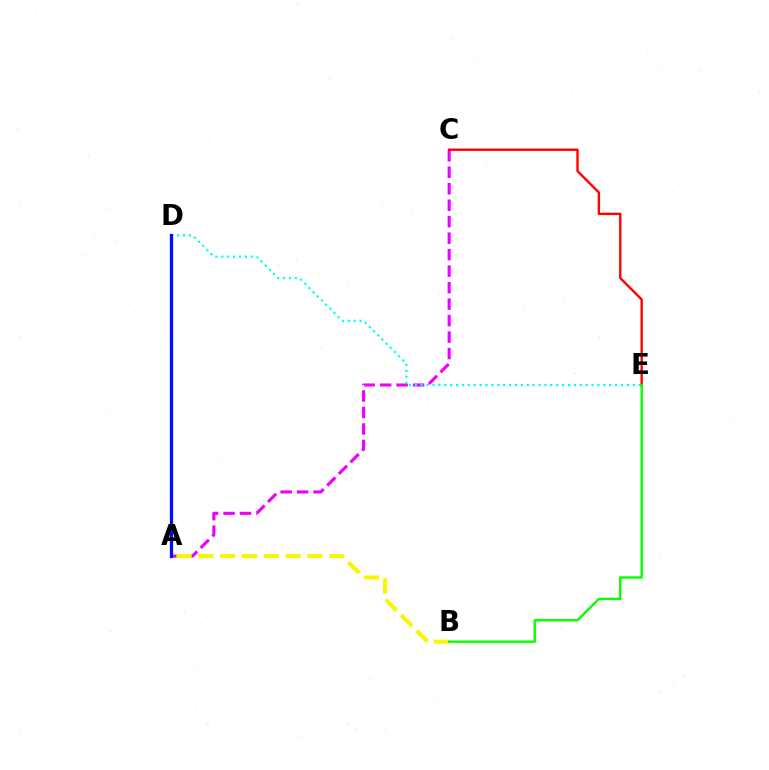{('A', 'C'): [{'color': '#ee00ff', 'line_style': 'dashed', 'thickness': 2.24}], ('D', 'E'): [{'color': '#00fff6', 'line_style': 'dotted', 'thickness': 1.6}], ('A', 'B'): [{'color': '#fcf500', 'line_style': 'dashed', 'thickness': 2.96}], ('A', 'D'): [{'color': '#0010ff', 'line_style': 'solid', 'thickness': 2.37}], ('C', 'E'): [{'color': '#ff0000', 'line_style': 'solid', 'thickness': 1.7}], ('B', 'E'): [{'color': '#08ff00', 'line_style': 'solid', 'thickness': 1.73}]}